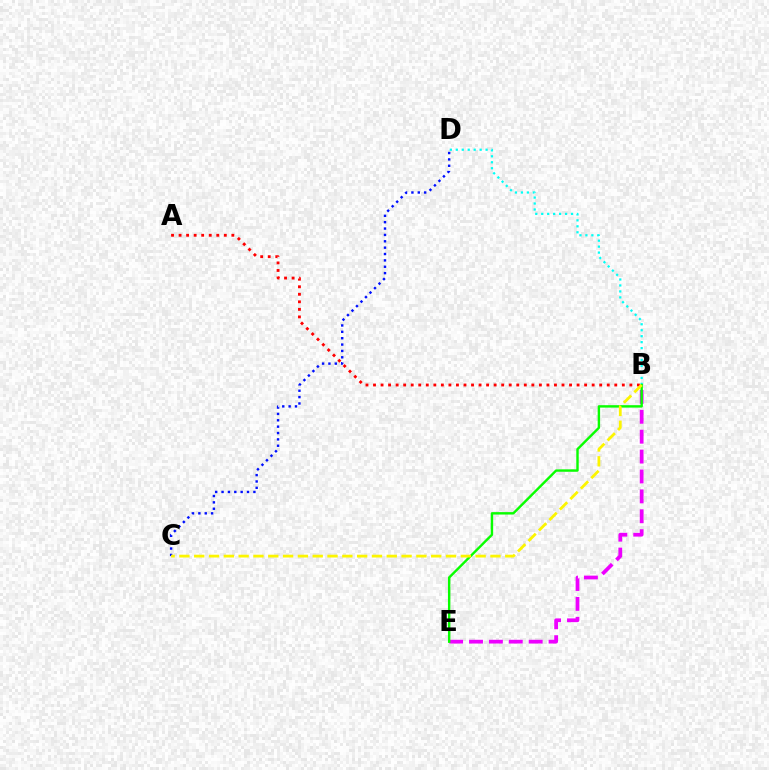{('B', 'E'): [{'color': '#ee00ff', 'line_style': 'dashed', 'thickness': 2.7}, {'color': '#08ff00', 'line_style': 'solid', 'thickness': 1.74}], ('B', 'D'): [{'color': '#00fff6', 'line_style': 'dotted', 'thickness': 1.62}], ('A', 'B'): [{'color': '#ff0000', 'line_style': 'dotted', 'thickness': 2.05}], ('C', 'D'): [{'color': '#0010ff', 'line_style': 'dotted', 'thickness': 1.73}], ('B', 'C'): [{'color': '#fcf500', 'line_style': 'dashed', 'thickness': 2.01}]}